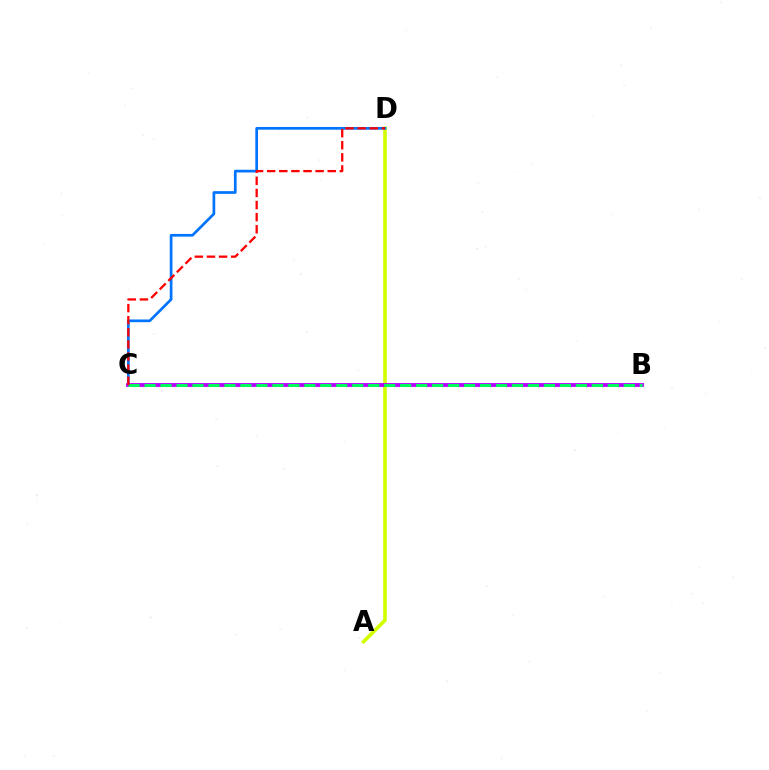{('A', 'D'): [{'color': '#d1ff00', 'line_style': 'solid', 'thickness': 2.61}], ('C', 'D'): [{'color': '#0074ff', 'line_style': 'solid', 'thickness': 1.95}, {'color': '#ff0000', 'line_style': 'dashed', 'thickness': 1.65}], ('B', 'C'): [{'color': '#b900ff', 'line_style': 'solid', 'thickness': 2.77}, {'color': '#00ff5c', 'line_style': 'dashed', 'thickness': 2.17}]}